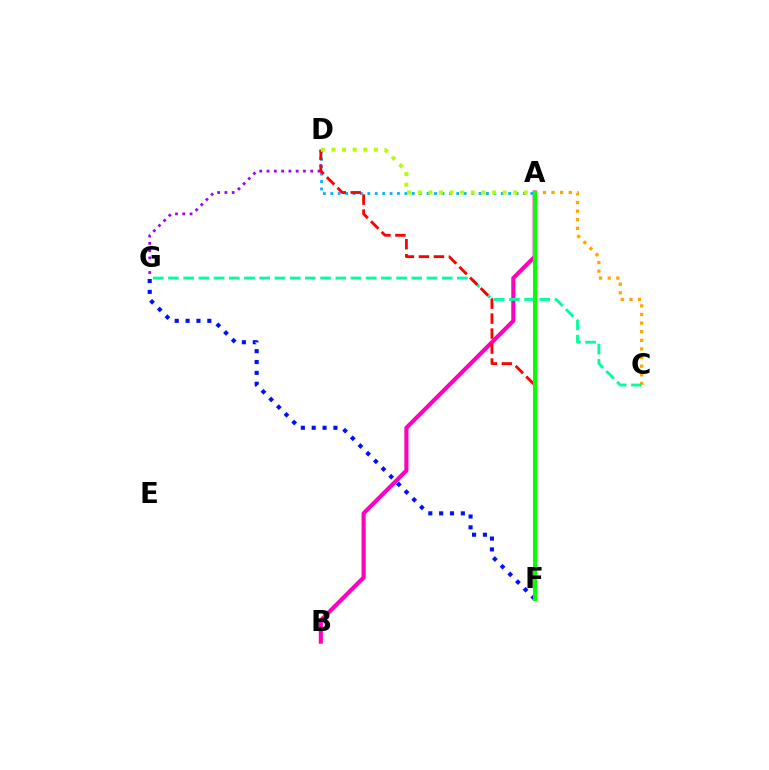{('A', 'B'): [{'color': '#ff00bd', 'line_style': 'solid', 'thickness': 2.96}], ('A', 'C'): [{'color': '#ffa500', 'line_style': 'dotted', 'thickness': 2.34}], ('D', 'G'): [{'color': '#9b00ff', 'line_style': 'dotted', 'thickness': 1.98}], ('F', 'G'): [{'color': '#0010ff', 'line_style': 'dotted', 'thickness': 2.95}], ('A', 'D'): [{'color': '#00b5ff', 'line_style': 'dotted', 'thickness': 2.01}, {'color': '#b3ff00', 'line_style': 'dotted', 'thickness': 2.88}], ('C', 'G'): [{'color': '#00ff9d', 'line_style': 'dashed', 'thickness': 2.07}], ('D', 'F'): [{'color': '#ff0000', 'line_style': 'dashed', 'thickness': 2.04}], ('A', 'F'): [{'color': '#08ff00', 'line_style': 'solid', 'thickness': 2.88}]}